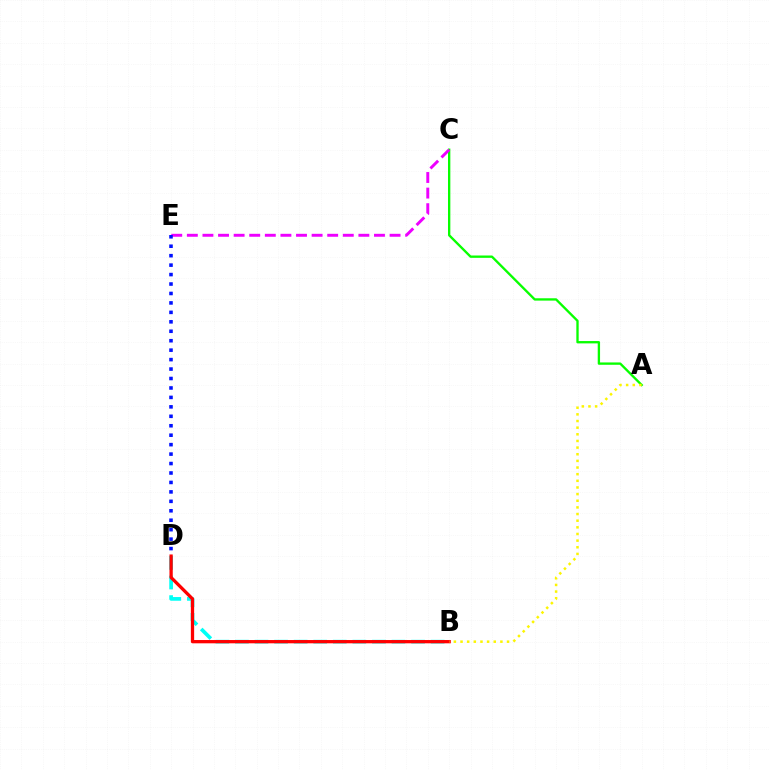{('A', 'C'): [{'color': '#08ff00', 'line_style': 'solid', 'thickness': 1.68}], ('B', 'D'): [{'color': '#00fff6', 'line_style': 'dashed', 'thickness': 2.66}, {'color': '#ff0000', 'line_style': 'solid', 'thickness': 2.36}], ('C', 'E'): [{'color': '#ee00ff', 'line_style': 'dashed', 'thickness': 2.12}], ('D', 'E'): [{'color': '#0010ff', 'line_style': 'dotted', 'thickness': 2.57}], ('A', 'B'): [{'color': '#fcf500', 'line_style': 'dotted', 'thickness': 1.81}]}